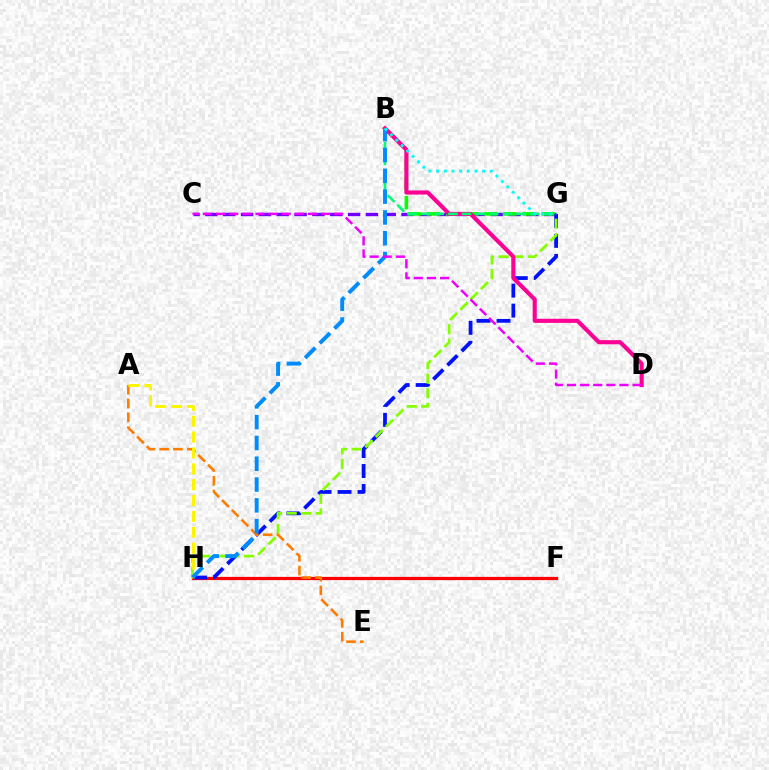{('C', 'G'): [{'color': '#7200ff', 'line_style': 'dashed', 'thickness': 2.42}], ('F', 'H'): [{'color': '#ff0000', 'line_style': 'solid', 'thickness': 2.33}], ('B', 'G'): [{'color': '#08ff00', 'line_style': 'dashed', 'thickness': 2.6}, {'color': '#00ff74', 'line_style': 'dashed', 'thickness': 1.85}, {'color': '#00fff6', 'line_style': 'dotted', 'thickness': 2.08}], ('G', 'H'): [{'color': '#0010ff', 'line_style': 'dashed', 'thickness': 2.72}, {'color': '#84ff00', 'line_style': 'dashed', 'thickness': 1.98}], ('B', 'D'): [{'color': '#ff0094', 'line_style': 'solid', 'thickness': 2.96}], ('A', 'E'): [{'color': '#ff7c00', 'line_style': 'dashed', 'thickness': 1.87}], ('A', 'H'): [{'color': '#fcf500', 'line_style': 'dashed', 'thickness': 2.16}], ('B', 'H'): [{'color': '#008cff', 'line_style': 'dashed', 'thickness': 2.83}], ('C', 'D'): [{'color': '#ee00ff', 'line_style': 'dashed', 'thickness': 1.78}]}